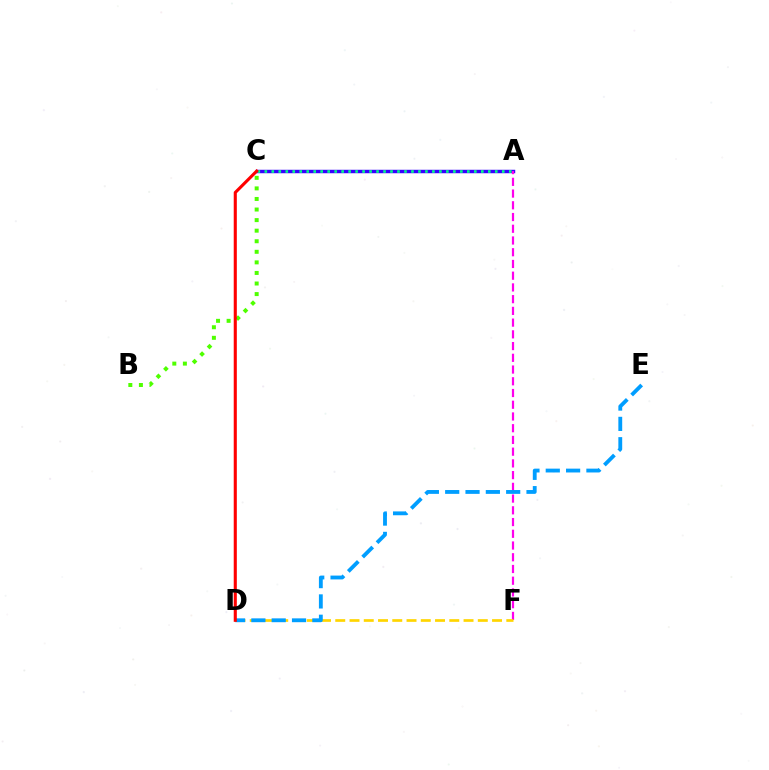{('A', 'C'): [{'color': '#3700ff', 'line_style': 'solid', 'thickness': 2.48}, {'color': '#00ff86', 'line_style': 'dotted', 'thickness': 1.9}], ('A', 'F'): [{'color': '#ff00ed', 'line_style': 'dashed', 'thickness': 1.59}], ('D', 'F'): [{'color': '#ffd500', 'line_style': 'dashed', 'thickness': 1.94}], ('D', 'E'): [{'color': '#009eff', 'line_style': 'dashed', 'thickness': 2.76}], ('B', 'C'): [{'color': '#4fff00', 'line_style': 'dotted', 'thickness': 2.87}], ('C', 'D'): [{'color': '#ff0000', 'line_style': 'solid', 'thickness': 2.23}]}